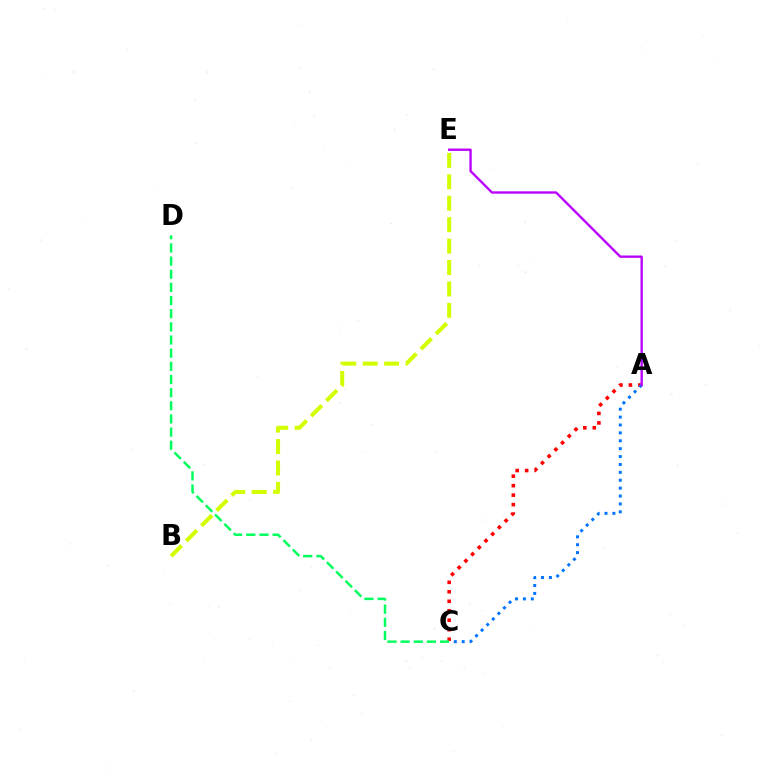{('A', 'C'): [{'color': '#ff0000', 'line_style': 'dotted', 'thickness': 2.58}, {'color': '#0074ff', 'line_style': 'dotted', 'thickness': 2.14}], ('A', 'E'): [{'color': '#b900ff', 'line_style': 'solid', 'thickness': 1.69}], ('B', 'E'): [{'color': '#d1ff00', 'line_style': 'dashed', 'thickness': 2.91}], ('C', 'D'): [{'color': '#00ff5c', 'line_style': 'dashed', 'thickness': 1.79}]}